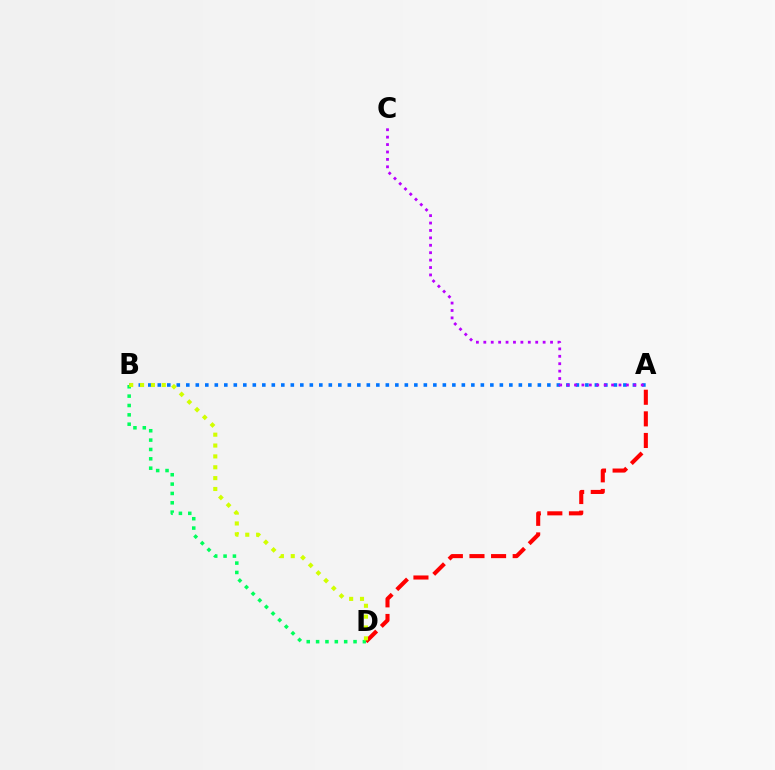{('A', 'B'): [{'color': '#0074ff', 'line_style': 'dotted', 'thickness': 2.58}], ('A', 'D'): [{'color': '#ff0000', 'line_style': 'dashed', 'thickness': 2.94}], ('B', 'D'): [{'color': '#00ff5c', 'line_style': 'dotted', 'thickness': 2.54}, {'color': '#d1ff00', 'line_style': 'dotted', 'thickness': 2.95}], ('A', 'C'): [{'color': '#b900ff', 'line_style': 'dotted', 'thickness': 2.01}]}